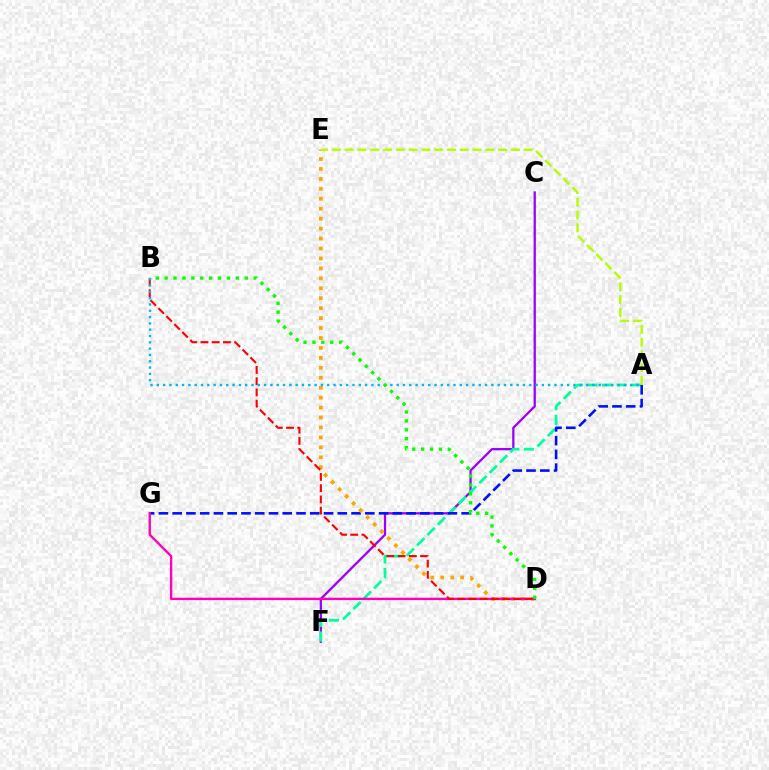{('C', 'F'): [{'color': '#9b00ff', 'line_style': 'solid', 'thickness': 1.64}], ('A', 'F'): [{'color': '#00ff9d', 'line_style': 'dashed', 'thickness': 1.99}], ('A', 'G'): [{'color': '#0010ff', 'line_style': 'dashed', 'thickness': 1.87}], ('D', 'E'): [{'color': '#ffa500', 'line_style': 'dotted', 'thickness': 2.7}], ('D', 'G'): [{'color': '#ff00bd', 'line_style': 'solid', 'thickness': 1.7}], ('A', 'E'): [{'color': '#b3ff00', 'line_style': 'dashed', 'thickness': 1.74}], ('B', 'D'): [{'color': '#ff0000', 'line_style': 'dashed', 'thickness': 1.53}, {'color': '#08ff00', 'line_style': 'dotted', 'thickness': 2.42}], ('A', 'B'): [{'color': '#00b5ff', 'line_style': 'dotted', 'thickness': 1.72}]}